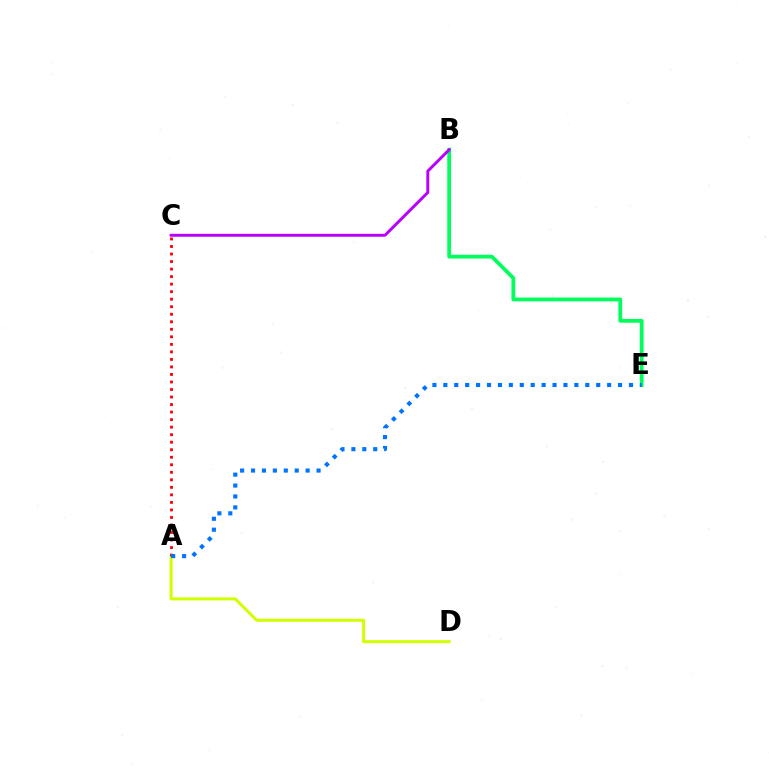{('B', 'E'): [{'color': '#00ff5c', 'line_style': 'solid', 'thickness': 2.72}], ('A', 'D'): [{'color': '#d1ff00', 'line_style': 'solid', 'thickness': 2.17}], ('B', 'C'): [{'color': '#b900ff', 'line_style': 'solid', 'thickness': 2.1}], ('A', 'C'): [{'color': '#ff0000', 'line_style': 'dotted', 'thickness': 2.04}], ('A', 'E'): [{'color': '#0074ff', 'line_style': 'dotted', 'thickness': 2.97}]}